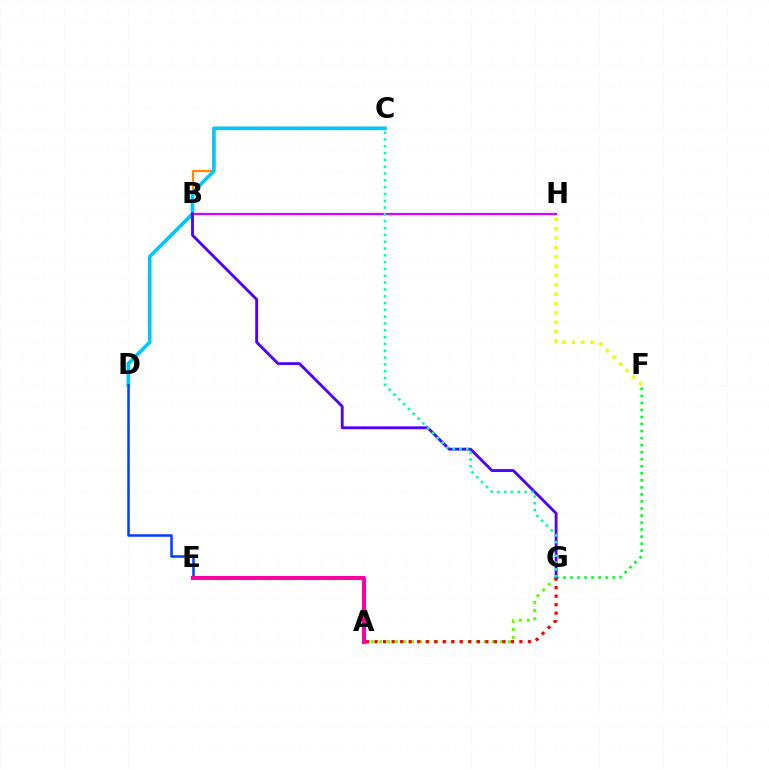{('A', 'G'): [{'color': '#66ff00', 'line_style': 'dotted', 'thickness': 2.19}, {'color': '#ff0000', 'line_style': 'dotted', 'thickness': 2.31}], ('F', 'G'): [{'color': '#00ff27', 'line_style': 'dotted', 'thickness': 1.91}], ('B', 'H'): [{'color': '#d600ff', 'line_style': 'solid', 'thickness': 1.61}], ('B', 'C'): [{'color': '#ff8800', 'line_style': 'solid', 'thickness': 1.61}], ('C', 'D'): [{'color': '#00c7ff', 'line_style': 'solid', 'thickness': 2.61}], ('D', 'E'): [{'color': '#003fff', 'line_style': 'solid', 'thickness': 1.81}], ('B', 'G'): [{'color': '#4f00ff', 'line_style': 'solid', 'thickness': 2.05}], ('F', 'H'): [{'color': '#eeff00', 'line_style': 'dotted', 'thickness': 2.54}], ('C', 'G'): [{'color': '#00ffaf', 'line_style': 'dotted', 'thickness': 1.85}], ('A', 'E'): [{'color': '#ff00a0', 'line_style': 'solid', 'thickness': 2.94}]}